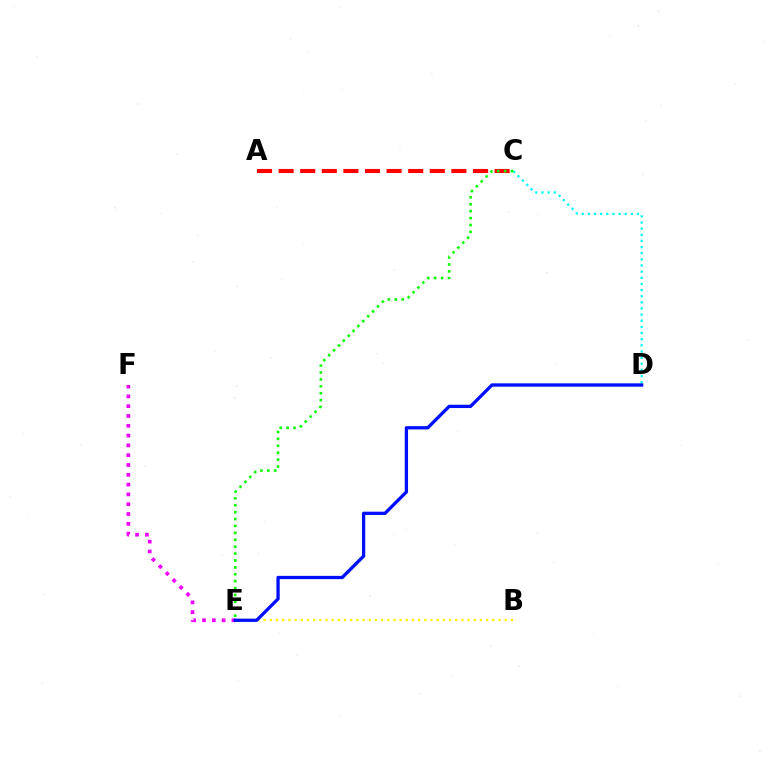{('A', 'C'): [{'color': '#ff0000', 'line_style': 'dashed', 'thickness': 2.93}], ('B', 'E'): [{'color': '#fcf500', 'line_style': 'dotted', 'thickness': 1.68}], ('C', 'D'): [{'color': '#00fff6', 'line_style': 'dotted', 'thickness': 1.67}], ('E', 'F'): [{'color': '#ee00ff', 'line_style': 'dotted', 'thickness': 2.66}], ('C', 'E'): [{'color': '#08ff00', 'line_style': 'dotted', 'thickness': 1.87}], ('D', 'E'): [{'color': '#0010ff', 'line_style': 'solid', 'thickness': 2.37}]}